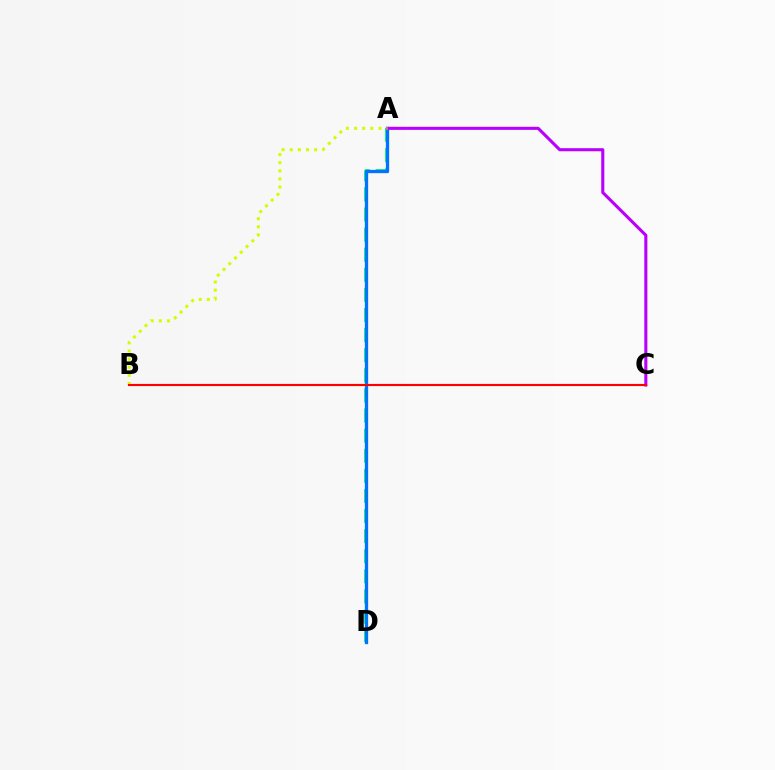{('A', 'D'): [{'color': '#00ff5c', 'line_style': 'dashed', 'thickness': 2.73}, {'color': '#0074ff', 'line_style': 'solid', 'thickness': 2.38}], ('A', 'C'): [{'color': '#b900ff', 'line_style': 'solid', 'thickness': 2.22}], ('A', 'B'): [{'color': '#d1ff00', 'line_style': 'dotted', 'thickness': 2.21}], ('B', 'C'): [{'color': '#ff0000', 'line_style': 'solid', 'thickness': 1.54}]}